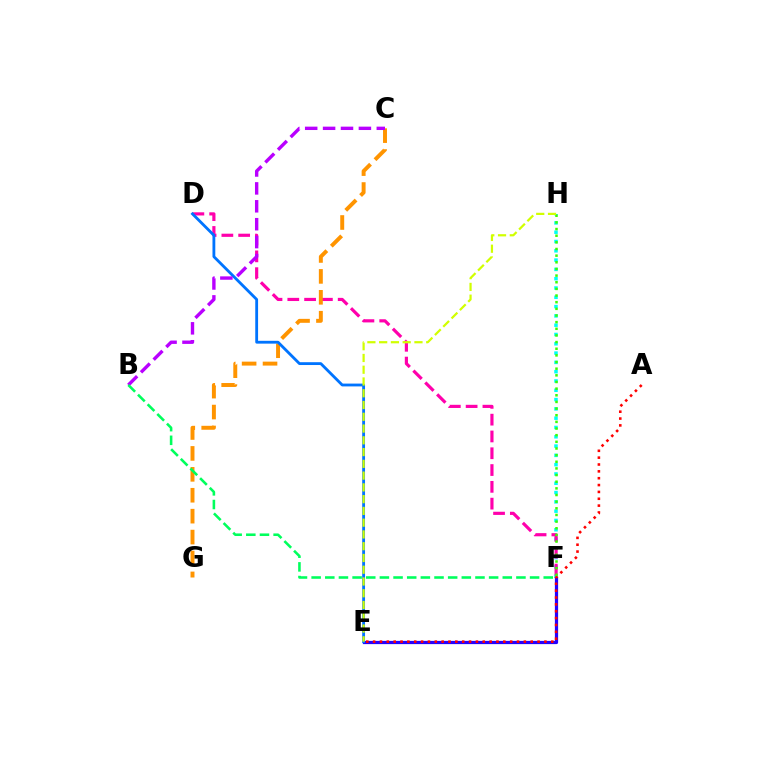{('F', 'H'): [{'color': '#00fff6', 'line_style': 'dotted', 'thickness': 2.53}, {'color': '#3dff00', 'line_style': 'dotted', 'thickness': 1.81}], ('E', 'F'): [{'color': '#2500ff', 'line_style': 'solid', 'thickness': 2.32}], ('D', 'F'): [{'color': '#ff00ac', 'line_style': 'dashed', 'thickness': 2.28}], ('C', 'G'): [{'color': '#ff9400', 'line_style': 'dashed', 'thickness': 2.84}], ('D', 'E'): [{'color': '#0074ff', 'line_style': 'solid', 'thickness': 2.03}], ('A', 'E'): [{'color': '#ff0000', 'line_style': 'dotted', 'thickness': 1.86}], ('B', 'C'): [{'color': '#b900ff', 'line_style': 'dashed', 'thickness': 2.43}], ('E', 'H'): [{'color': '#d1ff00', 'line_style': 'dashed', 'thickness': 1.6}], ('B', 'F'): [{'color': '#00ff5c', 'line_style': 'dashed', 'thickness': 1.85}]}